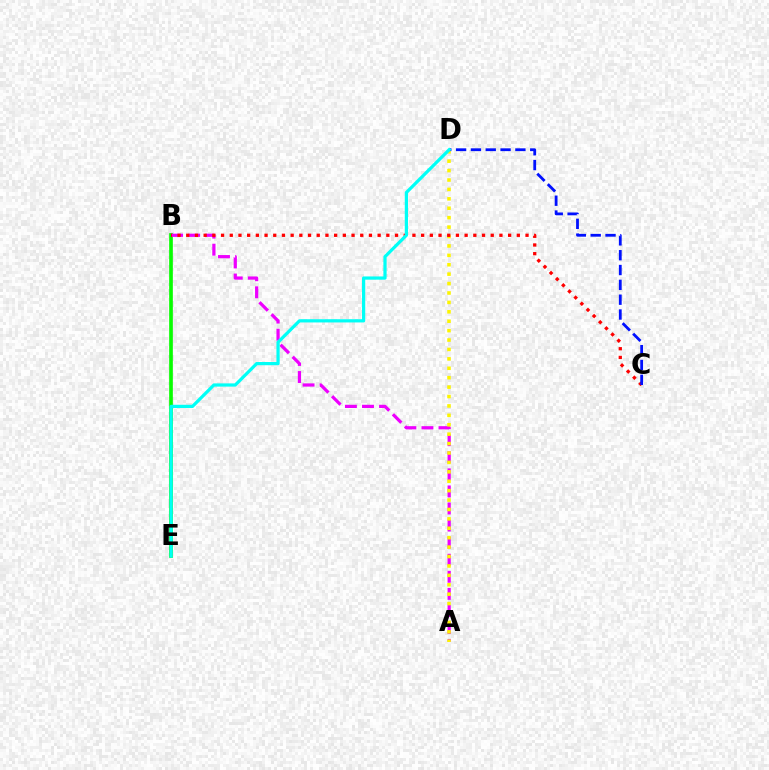{('B', 'E'): [{'color': '#08ff00', 'line_style': 'solid', 'thickness': 2.64}], ('A', 'B'): [{'color': '#ee00ff', 'line_style': 'dashed', 'thickness': 2.32}], ('A', 'D'): [{'color': '#fcf500', 'line_style': 'dotted', 'thickness': 2.56}], ('B', 'C'): [{'color': '#ff0000', 'line_style': 'dotted', 'thickness': 2.36}], ('C', 'D'): [{'color': '#0010ff', 'line_style': 'dashed', 'thickness': 2.01}], ('D', 'E'): [{'color': '#00fff6', 'line_style': 'solid', 'thickness': 2.32}]}